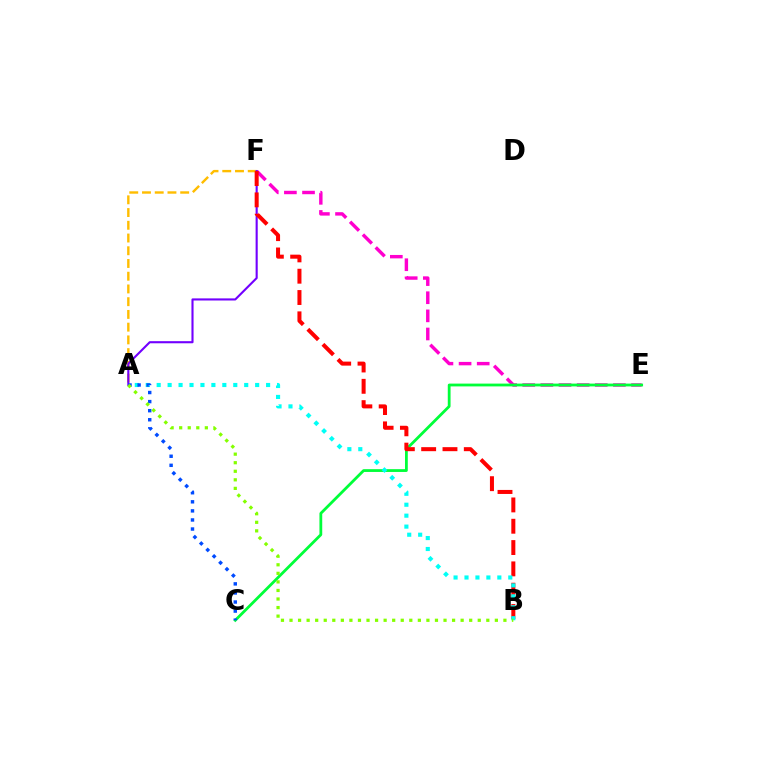{('E', 'F'): [{'color': '#ff00cf', 'line_style': 'dashed', 'thickness': 2.46}], ('C', 'E'): [{'color': '#00ff39', 'line_style': 'solid', 'thickness': 2.01}], ('A', 'F'): [{'color': '#ffbd00', 'line_style': 'dashed', 'thickness': 1.73}, {'color': '#7200ff', 'line_style': 'solid', 'thickness': 1.52}], ('B', 'F'): [{'color': '#ff0000', 'line_style': 'dashed', 'thickness': 2.9}], ('A', 'B'): [{'color': '#00fff6', 'line_style': 'dotted', 'thickness': 2.97}, {'color': '#84ff00', 'line_style': 'dotted', 'thickness': 2.32}], ('A', 'C'): [{'color': '#004bff', 'line_style': 'dotted', 'thickness': 2.46}]}